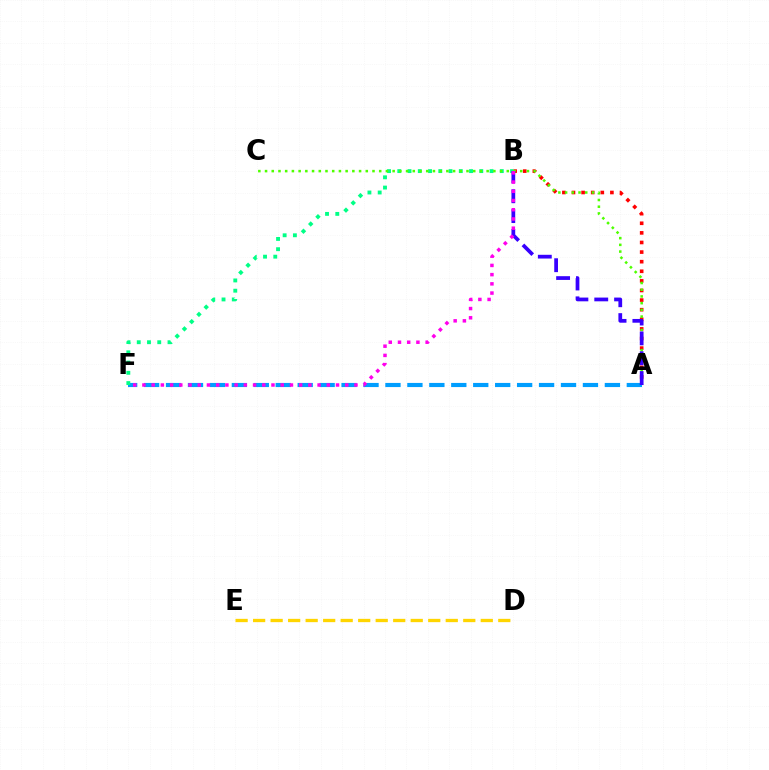{('A', 'F'): [{'color': '#009eff', 'line_style': 'dashed', 'thickness': 2.98}], ('A', 'B'): [{'color': '#ff0000', 'line_style': 'dotted', 'thickness': 2.61}, {'color': '#3700ff', 'line_style': 'dashed', 'thickness': 2.7}], ('B', 'F'): [{'color': '#00ff86', 'line_style': 'dotted', 'thickness': 2.78}, {'color': '#ff00ed', 'line_style': 'dotted', 'thickness': 2.51}], ('A', 'C'): [{'color': '#4fff00', 'line_style': 'dotted', 'thickness': 1.82}], ('D', 'E'): [{'color': '#ffd500', 'line_style': 'dashed', 'thickness': 2.38}]}